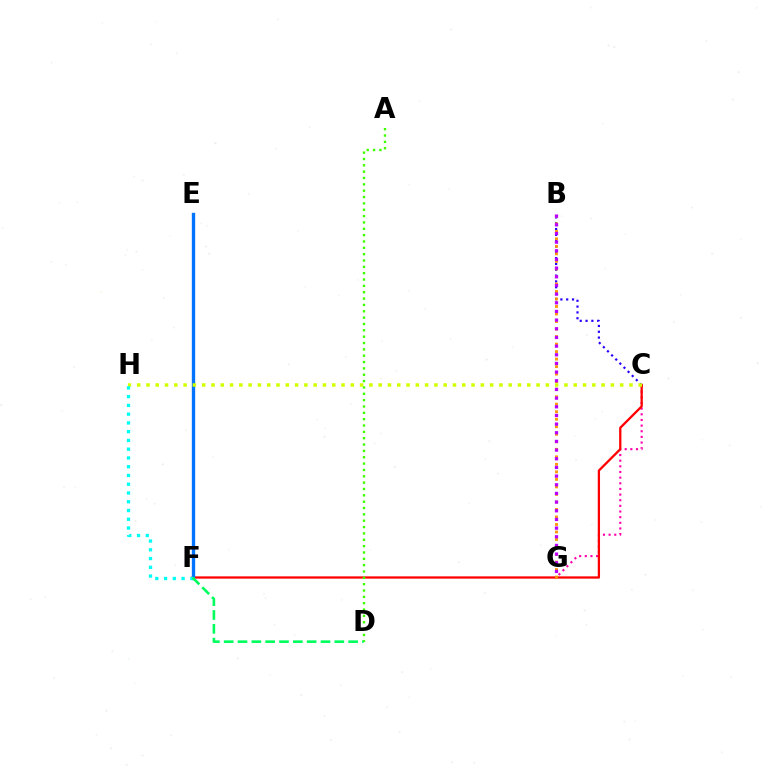{('C', 'G'): [{'color': '#ff00ac', 'line_style': 'dotted', 'thickness': 1.53}], ('B', 'C'): [{'color': '#2500ff', 'line_style': 'dotted', 'thickness': 1.58}], ('C', 'F'): [{'color': '#ff0000', 'line_style': 'solid', 'thickness': 1.64}], ('B', 'G'): [{'color': '#ff9400', 'line_style': 'dotted', 'thickness': 2.04}, {'color': '#b900ff', 'line_style': 'dotted', 'thickness': 2.35}], ('A', 'D'): [{'color': '#3dff00', 'line_style': 'dotted', 'thickness': 1.72}], ('E', 'F'): [{'color': '#0074ff', 'line_style': 'solid', 'thickness': 2.41}], ('C', 'H'): [{'color': '#d1ff00', 'line_style': 'dotted', 'thickness': 2.52}], ('F', 'H'): [{'color': '#00fff6', 'line_style': 'dotted', 'thickness': 2.38}], ('D', 'F'): [{'color': '#00ff5c', 'line_style': 'dashed', 'thickness': 1.88}]}